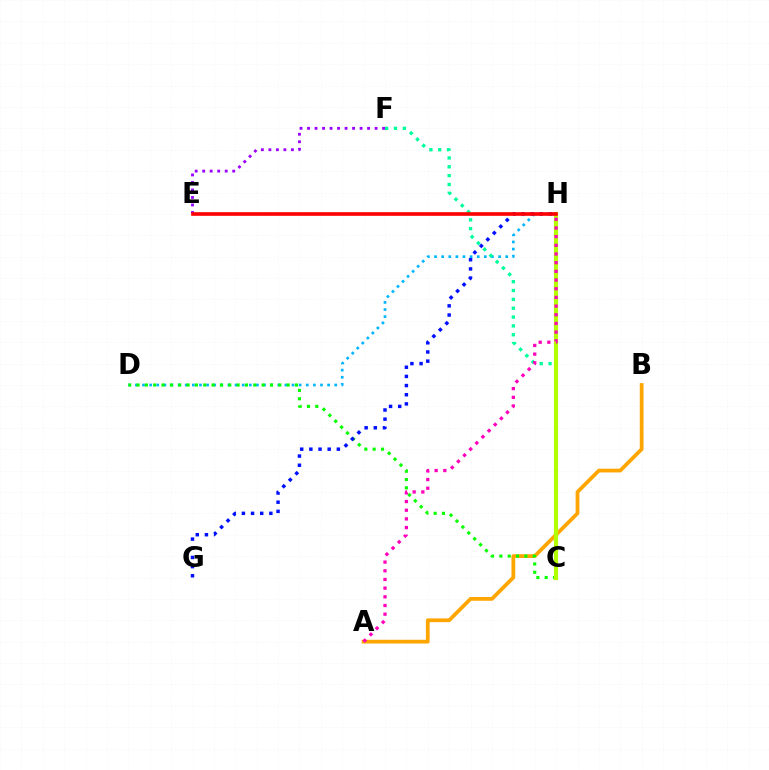{('A', 'B'): [{'color': '#ffa500', 'line_style': 'solid', 'thickness': 2.7}], ('D', 'H'): [{'color': '#00b5ff', 'line_style': 'dotted', 'thickness': 1.93}], ('C', 'D'): [{'color': '#08ff00', 'line_style': 'dotted', 'thickness': 2.27}], ('C', 'F'): [{'color': '#00ff9d', 'line_style': 'dotted', 'thickness': 2.4}], ('G', 'H'): [{'color': '#0010ff', 'line_style': 'dotted', 'thickness': 2.49}], ('C', 'H'): [{'color': '#b3ff00', 'line_style': 'solid', 'thickness': 2.98}], ('A', 'H'): [{'color': '#ff00bd', 'line_style': 'dotted', 'thickness': 2.36}], ('E', 'F'): [{'color': '#9b00ff', 'line_style': 'dotted', 'thickness': 2.04}], ('E', 'H'): [{'color': '#ff0000', 'line_style': 'solid', 'thickness': 2.61}]}